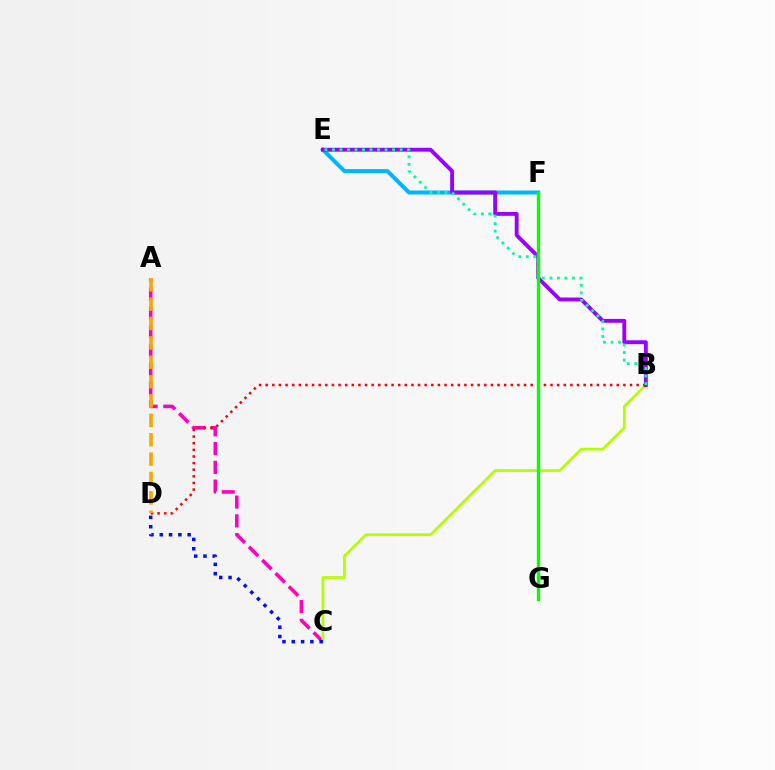{('E', 'F'): [{'color': '#00b5ff', 'line_style': 'solid', 'thickness': 2.87}], ('A', 'C'): [{'color': '#ff00bd', 'line_style': 'dashed', 'thickness': 2.55}], ('B', 'C'): [{'color': '#b3ff00', 'line_style': 'solid', 'thickness': 1.96}], ('B', 'E'): [{'color': '#9b00ff', 'line_style': 'solid', 'thickness': 2.79}, {'color': '#00ff9d', 'line_style': 'dotted', 'thickness': 2.04}], ('B', 'D'): [{'color': '#ff0000', 'line_style': 'dotted', 'thickness': 1.8}], ('C', 'D'): [{'color': '#0010ff', 'line_style': 'dotted', 'thickness': 2.53}], ('A', 'D'): [{'color': '#ffa500', 'line_style': 'dashed', 'thickness': 2.63}], ('F', 'G'): [{'color': '#08ff00', 'line_style': 'solid', 'thickness': 2.41}]}